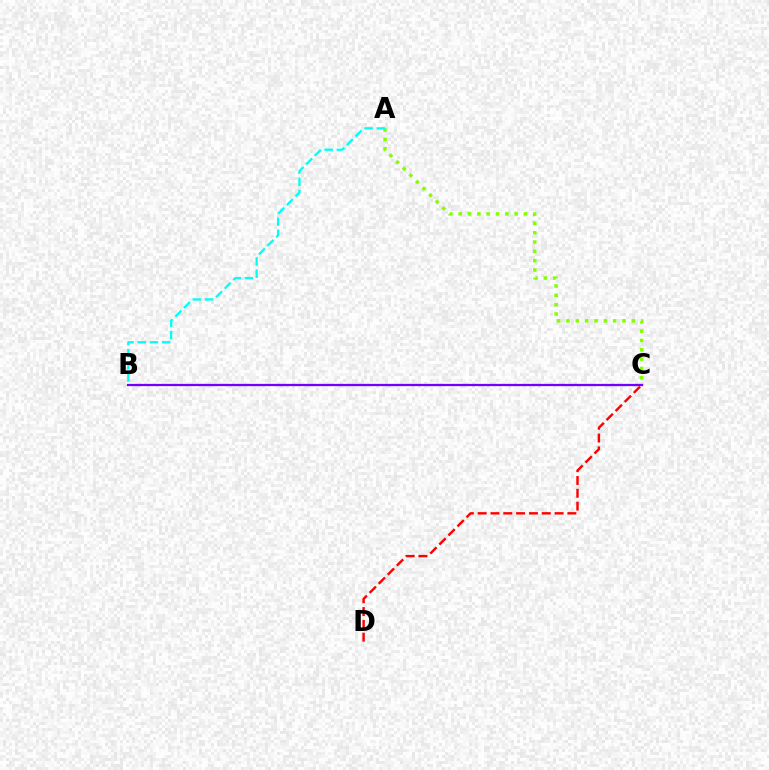{('A', 'C'): [{'color': '#84ff00', 'line_style': 'dotted', 'thickness': 2.54}], ('A', 'B'): [{'color': '#00fff6', 'line_style': 'dashed', 'thickness': 1.66}], ('B', 'C'): [{'color': '#7200ff', 'line_style': 'solid', 'thickness': 1.63}], ('C', 'D'): [{'color': '#ff0000', 'line_style': 'dashed', 'thickness': 1.74}]}